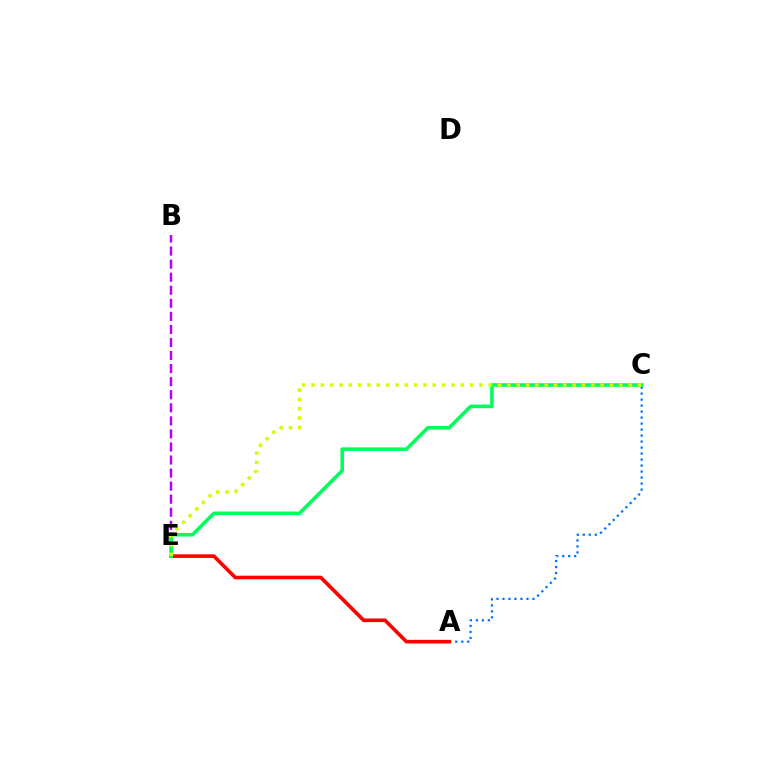{('A', 'C'): [{'color': '#0074ff', 'line_style': 'dotted', 'thickness': 1.63}], ('A', 'E'): [{'color': '#ff0000', 'line_style': 'solid', 'thickness': 2.61}], ('B', 'E'): [{'color': '#b900ff', 'line_style': 'dashed', 'thickness': 1.77}], ('C', 'E'): [{'color': '#00ff5c', 'line_style': 'solid', 'thickness': 2.58}, {'color': '#d1ff00', 'line_style': 'dotted', 'thickness': 2.53}]}